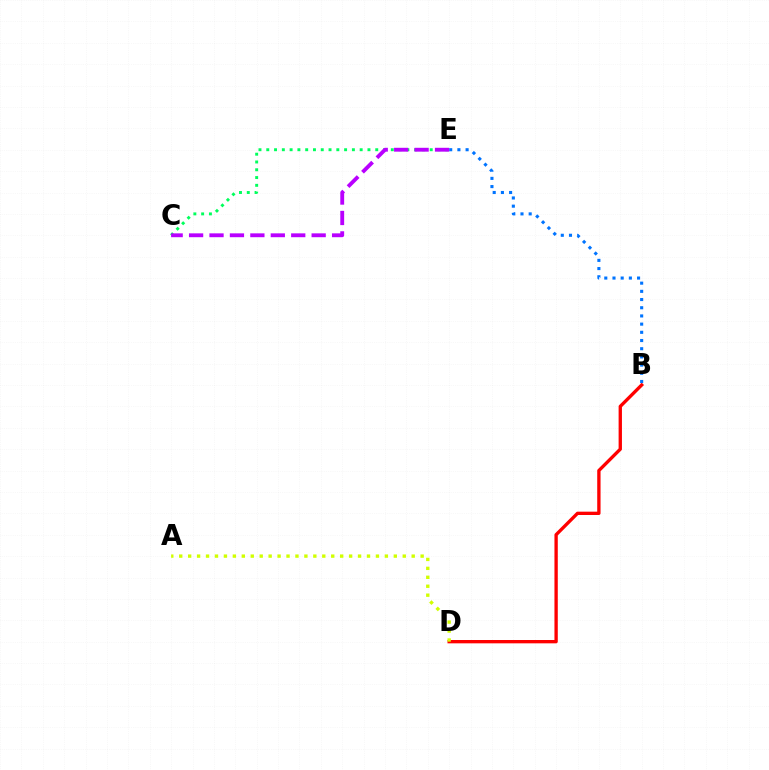{('C', 'E'): [{'color': '#00ff5c', 'line_style': 'dotted', 'thickness': 2.11}, {'color': '#b900ff', 'line_style': 'dashed', 'thickness': 2.78}], ('B', 'D'): [{'color': '#ff0000', 'line_style': 'solid', 'thickness': 2.4}], ('B', 'E'): [{'color': '#0074ff', 'line_style': 'dotted', 'thickness': 2.23}], ('A', 'D'): [{'color': '#d1ff00', 'line_style': 'dotted', 'thickness': 2.43}]}